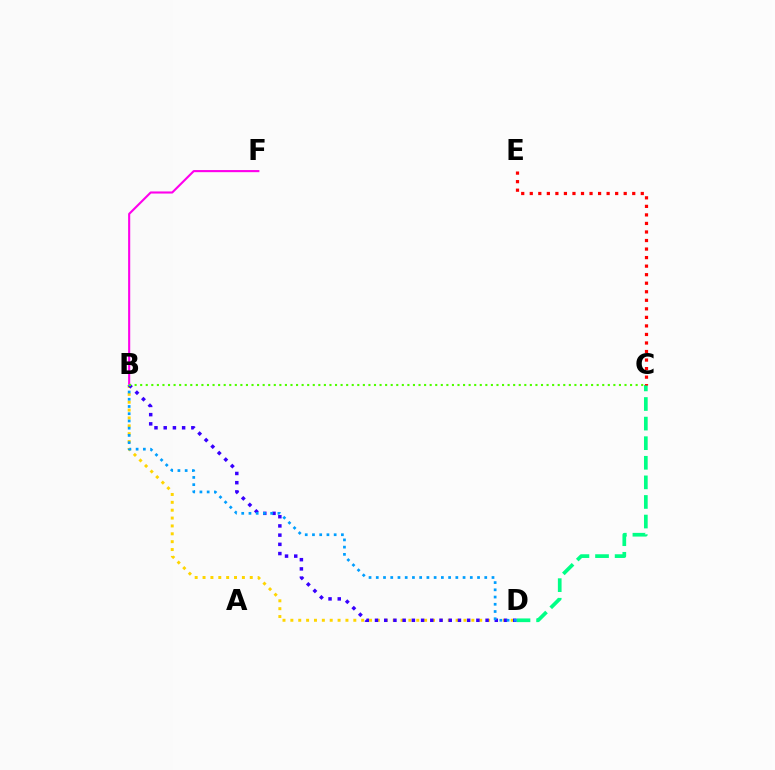{('B', 'F'): [{'color': '#ff00ed', 'line_style': 'solid', 'thickness': 1.52}], ('B', 'D'): [{'color': '#ffd500', 'line_style': 'dotted', 'thickness': 2.14}, {'color': '#3700ff', 'line_style': 'dotted', 'thickness': 2.5}, {'color': '#009eff', 'line_style': 'dotted', 'thickness': 1.96}], ('C', 'D'): [{'color': '#00ff86', 'line_style': 'dashed', 'thickness': 2.66}], ('C', 'E'): [{'color': '#ff0000', 'line_style': 'dotted', 'thickness': 2.32}], ('B', 'C'): [{'color': '#4fff00', 'line_style': 'dotted', 'thickness': 1.51}]}